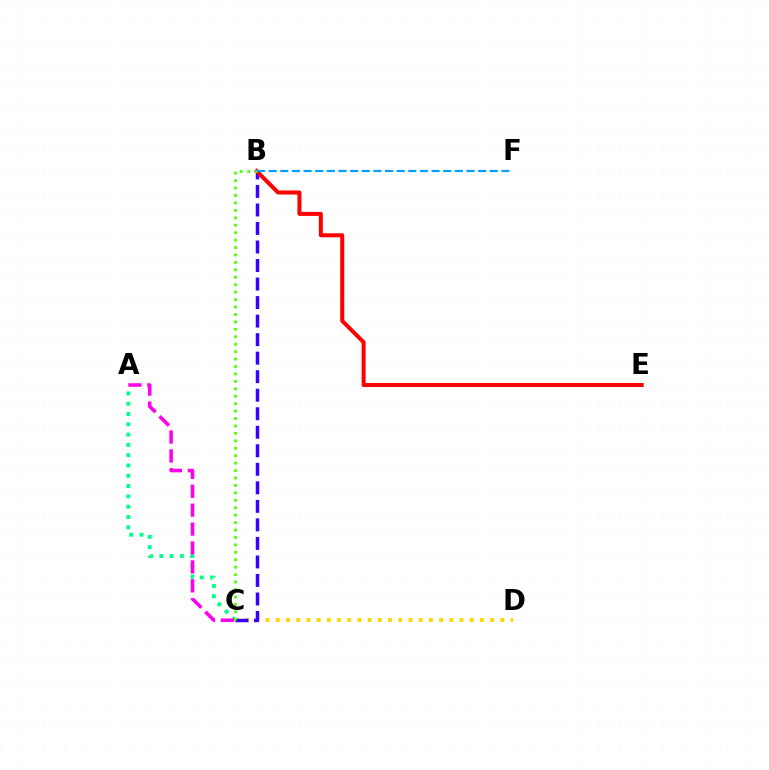{('A', 'C'): [{'color': '#00ff86', 'line_style': 'dotted', 'thickness': 2.8}, {'color': '#ff00ed', 'line_style': 'dashed', 'thickness': 2.57}], ('C', 'D'): [{'color': '#ffd500', 'line_style': 'dotted', 'thickness': 2.77}], ('B', 'C'): [{'color': '#3700ff', 'line_style': 'dashed', 'thickness': 2.52}, {'color': '#4fff00', 'line_style': 'dotted', 'thickness': 2.02}], ('B', 'E'): [{'color': '#ff0000', 'line_style': 'solid', 'thickness': 2.89}], ('B', 'F'): [{'color': '#009eff', 'line_style': 'dashed', 'thickness': 1.58}]}